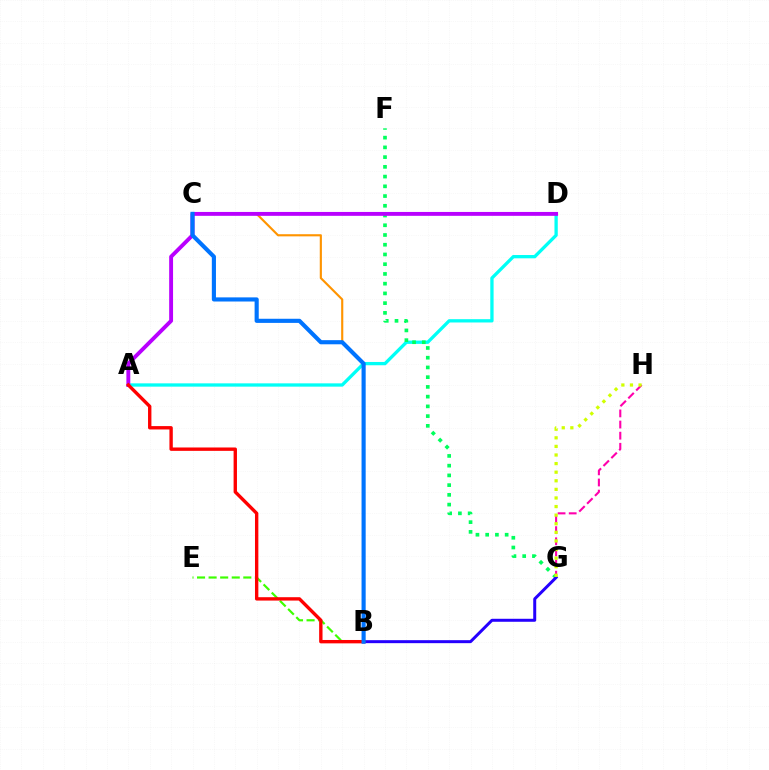{('A', 'D'): [{'color': '#00fff6', 'line_style': 'solid', 'thickness': 2.37}, {'color': '#b900ff', 'line_style': 'solid', 'thickness': 2.8}], ('F', 'G'): [{'color': '#00ff5c', 'line_style': 'dotted', 'thickness': 2.64}], ('B', 'C'): [{'color': '#ff9400', 'line_style': 'solid', 'thickness': 1.54}, {'color': '#0074ff', 'line_style': 'solid', 'thickness': 2.98}], ('B', 'E'): [{'color': '#3dff00', 'line_style': 'dashed', 'thickness': 1.57}], ('G', 'H'): [{'color': '#ff00ac', 'line_style': 'dashed', 'thickness': 1.51}, {'color': '#d1ff00', 'line_style': 'dotted', 'thickness': 2.33}], ('B', 'G'): [{'color': '#2500ff', 'line_style': 'solid', 'thickness': 2.15}], ('A', 'B'): [{'color': '#ff0000', 'line_style': 'solid', 'thickness': 2.43}]}